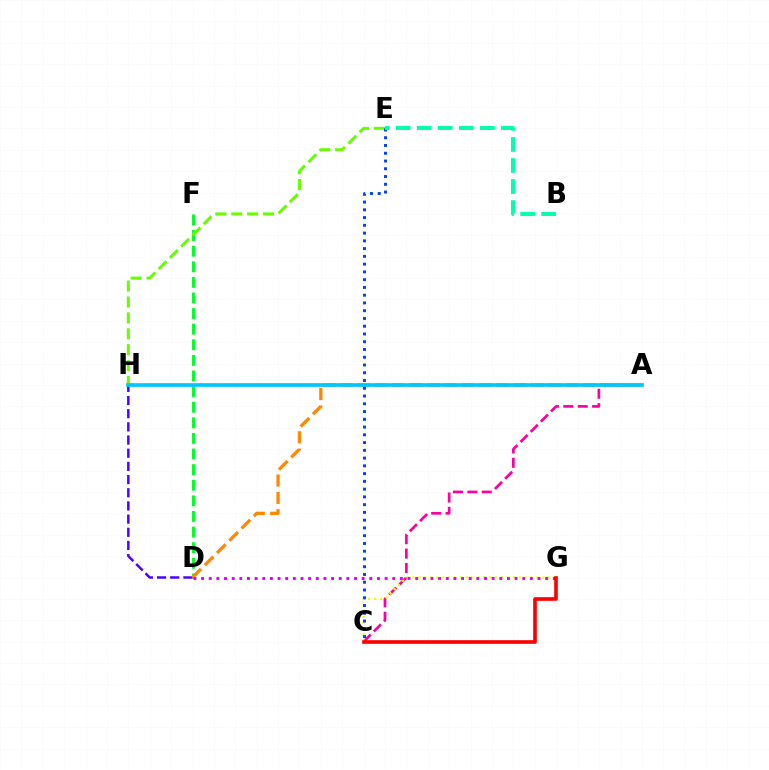{('A', 'C'): [{'color': '#ff00a0', 'line_style': 'dashed', 'thickness': 1.96}], ('D', 'F'): [{'color': '#00ff27', 'line_style': 'dashed', 'thickness': 2.12}], ('D', 'H'): [{'color': '#4f00ff', 'line_style': 'dashed', 'thickness': 1.79}], ('C', 'G'): [{'color': '#eeff00', 'line_style': 'dotted', 'thickness': 1.6}, {'color': '#ff0000', 'line_style': 'solid', 'thickness': 2.61}], ('A', 'D'): [{'color': '#ff8800', 'line_style': 'dashed', 'thickness': 2.36}], ('D', 'G'): [{'color': '#d600ff', 'line_style': 'dotted', 'thickness': 2.08}], ('E', 'H'): [{'color': '#66ff00', 'line_style': 'dashed', 'thickness': 2.16}], ('C', 'E'): [{'color': '#003fff', 'line_style': 'dotted', 'thickness': 2.11}], ('B', 'E'): [{'color': '#00ffaf', 'line_style': 'dashed', 'thickness': 2.86}], ('A', 'H'): [{'color': '#00c7ff', 'line_style': 'solid', 'thickness': 2.66}]}